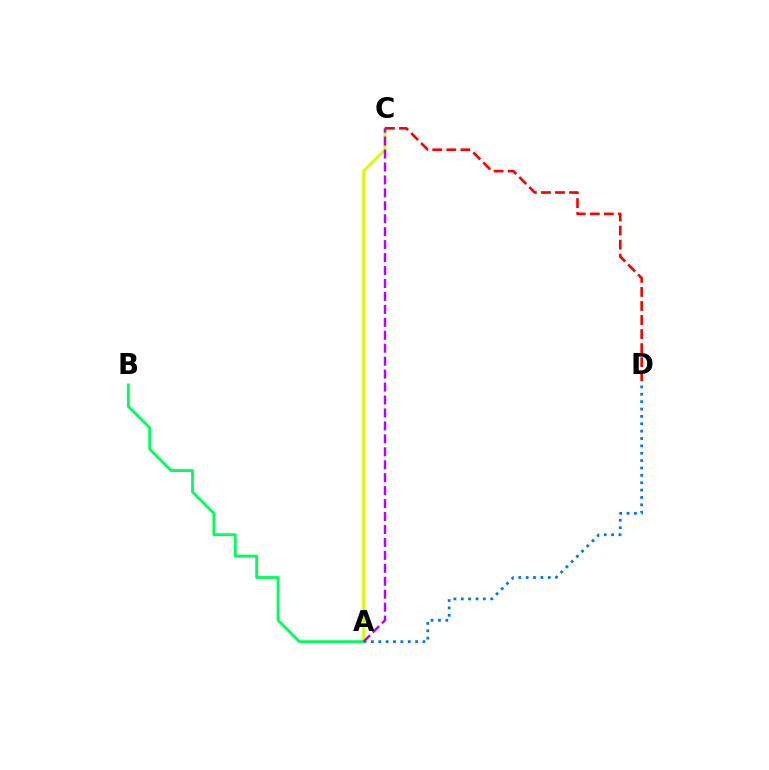{('A', 'D'): [{'color': '#0074ff', 'line_style': 'dotted', 'thickness': 2.0}], ('A', 'C'): [{'color': '#d1ff00', 'line_style': 'solid', 'thickness': 2.07}, {'color': '#b900ff', 'line_style': 'dashed', 'thickness': 1.76}], ('C', 'D'): [{'color': '#ff0000', 'line_style': 'dashed', 'thickness': 1.91}], ('A', 'B'): [{'color': '#00ff5c', 'line_style': 'solid', 'thickness': 2.06}]}